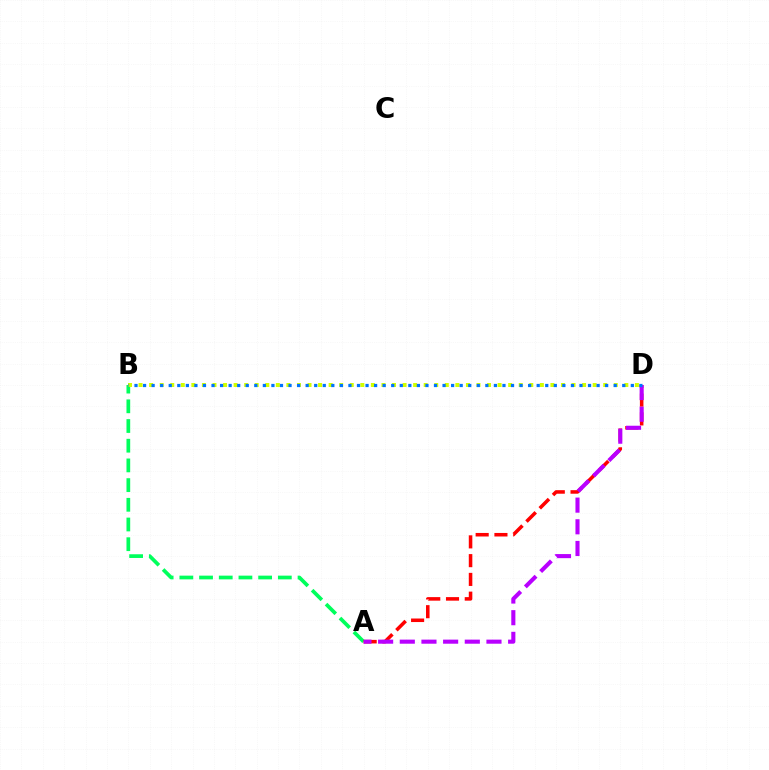{('A', 'B'): [{'color': '#00ff5c', 'line_style': 'dashed', 'thickness': 2.68}], ('A', 'D'): [{'color': '#ff0000', 'line_style': 'dashed', 'thickness': 2.55}, {'color': '#b900ff', 'line_style': 'dashed', 'thickness': 2.94}], ('B', 'D'): [{'color': '#d1ff00', 'line_style': 'dotted', 'thickness': 2.87}, {'color': '#0074ff', 'line_style': 'dotted', 'thickness': 2.32}]}